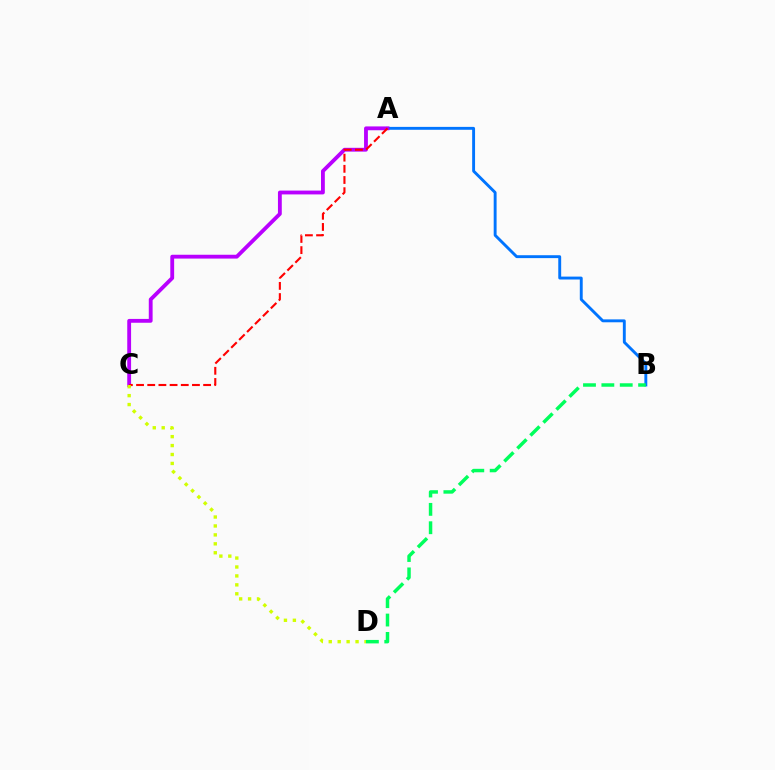{('A', 'B'): [{'color': '#0074ff', 'line_style': 'solid', 'thickness': 2.09}], ('A', 'C'): [{'color': '#b900ff', 'line_style': 'solid', 'thickness': 2.76}, {'color': '#ff0000', 'line_style': 'dashed', 'thickness': 1.52}], ('C', 'D'): [{'color': '#d1ff00', 'line_style': 'dotted', 'thickness': 2.43}], ('B', 'D'): [{'color': '#00ff5c', 'line_style': 'dashed', 'thickness': 2.5}]}